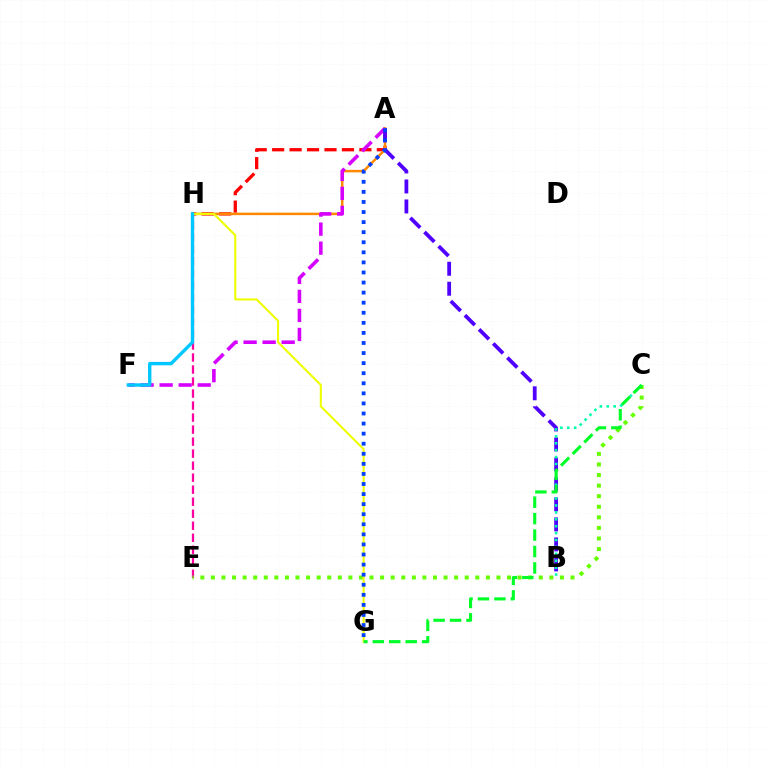{('A', 'H'): [{'color': '#ff0000', 'line_style': 'dashed', 'thickness': 2.37}, {'color': '#ff8800', 'line_style': 'solid', 'thickness': 1.8}], ('E', 'H'): [{'color': '#ff00a0', 'line_style': 'dashed', 'thickness': 1.63}], ('C', 'E'): [{'color': '#66ff00', 'line_style': 'dotted', 'thickness': 2.87}], ('A', 'B'): [{'color': '#4f00ff', 'line_style': 'dashed', 'thickness': 2.72}], ('B', 'C'): [{'color': '#00ffaf', 'line_style': 'dotted', 'thickness': 1.88}], ('A', 'F'): [{'color': '#d600ff', 'line_style': 'dashed', 'thickness': 2.59}], ('G', 'H'): [{'color': '#eeff00', 'line_style': 'solid', 'thickness': 1.5}], ('C', 'G'): [{'color': '#00ff27', 'line_style': 'dashed', 'thickness': 2.23}], ('F', 'H'): [{'color': '#00c7ff', 'line_style': 'solid', 'thickness': 2.44}], ('A', 'G'): [{'color': '#003fff', 'line_style': 'dotted', 'thickness': 2.74}]}